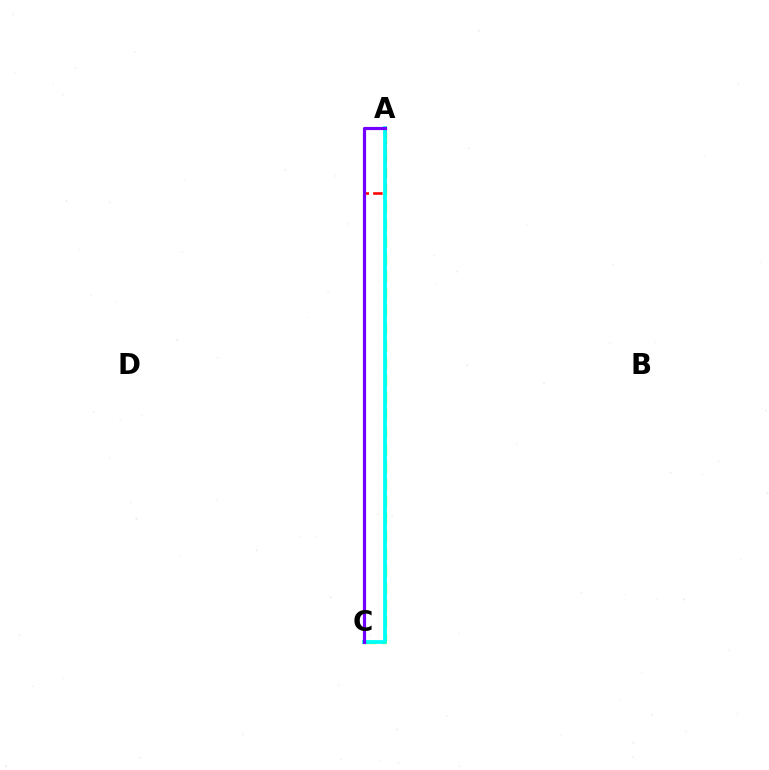{('A', 'C'): [{'color': '#84ff00', 'line_style': 'dashed', 'thickness': 2.35}, {'color': '#ff0000', 'line_style': 'dashed', 'thickness': 1.84}, {'color': '#00fff6', 'line_style': 'solid', 'thickness': 2.72}, {'color': '#7200ff', 'line_style': 'solid', 'thickness': 2.29}]}